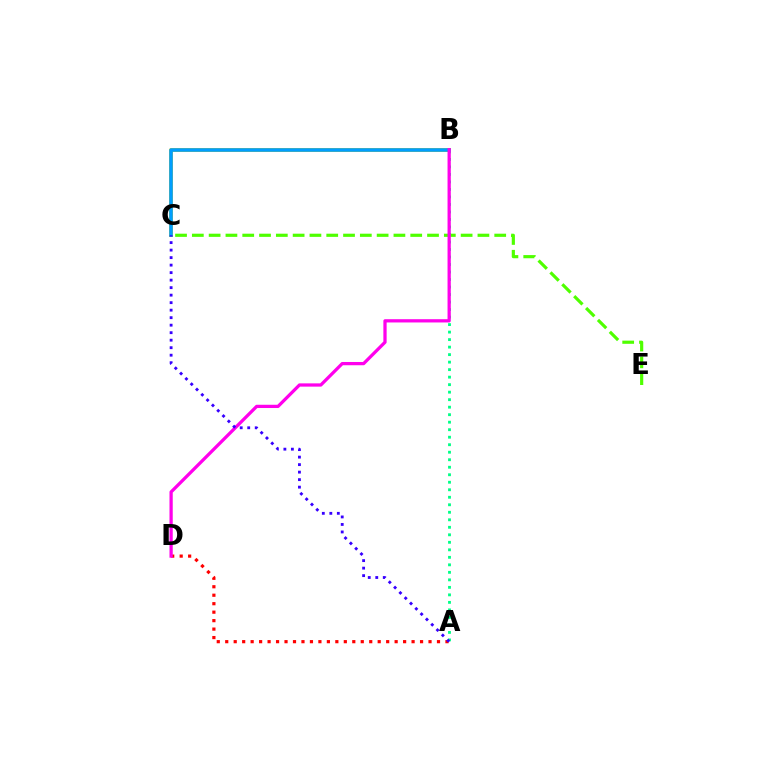{('B', 'C'): [{'color': '#ffd500', 'line_style': 'solid', 'thickness': 2.88}, {'color': '#009eff', 'line_style': 'solid', 'thickness': 2.58}], ('A', 'B'): [{'color': '#00ff86', 'line_style': 'dotted', 'thickness': 2.04}], ('A', 'D'): [{'color': '#ff0000', 'line_style': 'dotted', 'thickness': 2.3}], ('C', 'E'): [{'color': '#4fff00', 'line_style': 'dashed', 'thickness': 2.28}], ('B', 'D'): [{'color': '#ff00ed', 'line_style': 'solid', 'thickness': 2.35}], ('A', 'C'): [{'color': '#3700ff', 'line_style': 'dotted', 'thickness': 2.04}]}